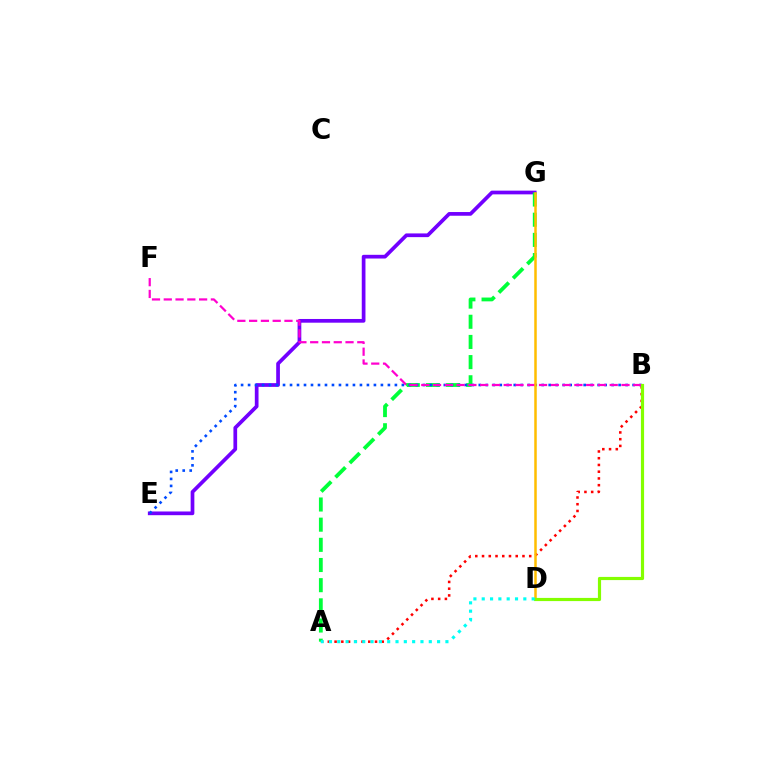{('A', 'B'): [{'color': '#ff0000', 'line_style': 'dotted', 'thickness': 1.83}], ('E', 'G'): [{'color': '#7200ff', 'line_style': 'solid', 'thickness': 2.67}], ('A', 'G'): [{'color': '#00ff39', 'line_style': 'dashed', 'thickness': 2.74}], ('B', 'E'): [{'color': '#004bff', 'line_style': 'dotted', 'thickness': 1.9}], ('B', 'F'): [{'color': '#ff00cf', 'line_style': 'dashed', 'thickness': 1.6}], ('D', 'G'): [{'color': '#ffbd00', 'line_style': 'solid', 'thickness': 1.81}], ('B', 'D'): [{'color': '#84ff00', 'line_style': 'solid', 'thickness': 2.28}], ('A', 'D'): [{'color': '#00fff6', 'line_style': 'dotted', 'thickness': 2.26}]}